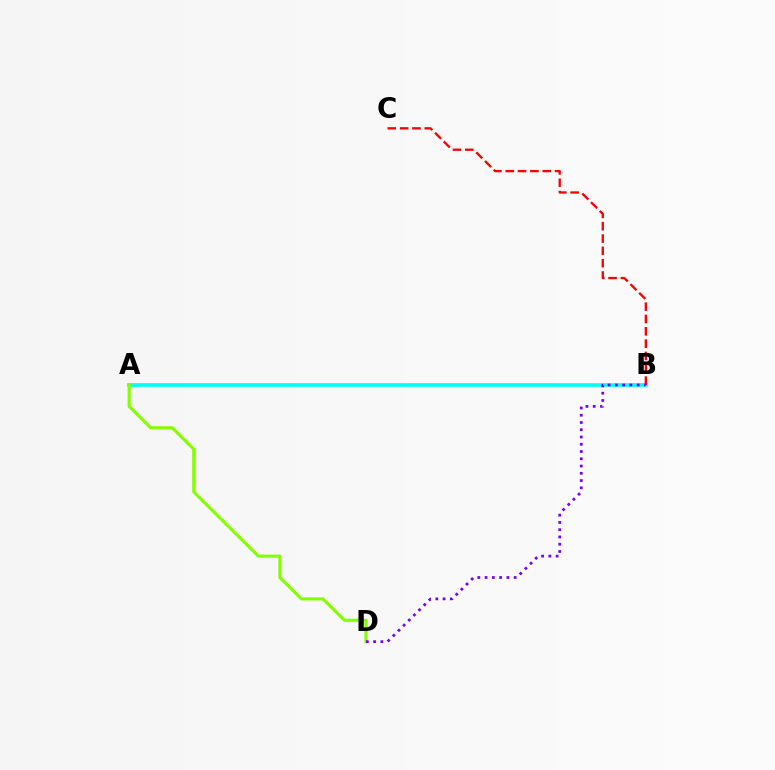{('A', 'B'): [{'color': '#00fff6', 'line_style': 'solid', 'thickness': 2.64}], ('A', 'D'): [{'color': '#84ff00', 'line_style': 'solid', 'thickness': 2.24}], ('B', 'C'): [{'color': '#ff0000', 'line_style': 'dashed', 'thickness': 1.67}], ('B', 'D'): [{'color': '#7200ff', 'line_style': 'dotted', 'thickness': 1.97}]}